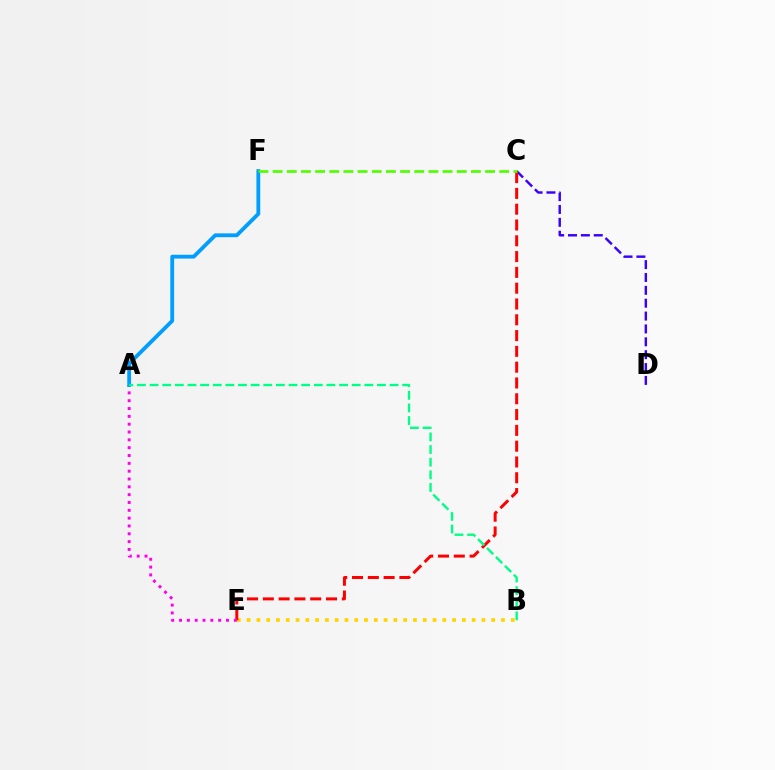{('B', 'E'): [{'color': '#ffd500', 'line_style': 'dotted', 'thickness': 2.66}], ('C', 'D'): [{'color': '#3700ff', 'line_style': 'dashed', 'thickness': 1.75}], ('C', 'E'): [{'color': '#ff0000', 'line_style': 'dashed', 'thickness': 2.15}], ('A', 'E'): [{'color': '#ff00ed', 'line_style': 'dotted', 'thickness': 2.13}], ('A', 'F'): [{'color': '#009eff', 'line_style': 'solid', 'thickness': 2.74}], ('C', 'F'): [{'color': '#4fff00', 'line_style': 'dashed', 'thickness': 1.92}], ('A', 'B'): [{'color': '#00ff86', 'line_style': 'dashed', 'thickness': 1.72}]}